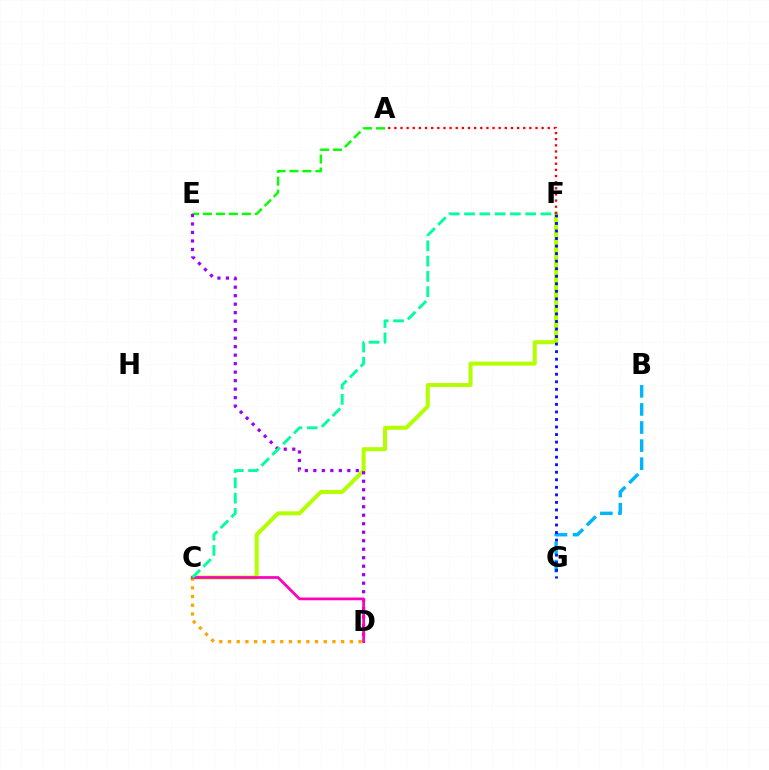{('A', 'E'): [{'color': '#08ff00', 'line_style': 'dashed', 'thickness': 1.76}], ('C', 'F'): [{'color': '#b3ff00', 'line_style': 'solid', 'thickness': 2.88}, {'color': '#00ff9d', 'line_style': 'dashed', 'thickness': 2.08}], ('B', 'G'): [{'color': '#00b5ff', 'line_style': 'dashed', 'thickness': 2.46}], ('D', 'E'): [{'color': '#9b00ff', 'line_style': 'dotted', 'thickness': 2.31}], ('C', 'D'): [{'color': '#ffa500', 'line_style': 'dotted', 'thickness': 2.36}, {'color': '#ff00bd', 'line_style': 'solid', 'thickness': 1.97}], ('F', 'G'): [{'color': '#0010ff', 'line_style': 'dotted', 'thickness': 2.05}], ('A', 'F'): [{'color': '#ff0000', 'line_style': 'dotted', 'thickness': 1.67}]}